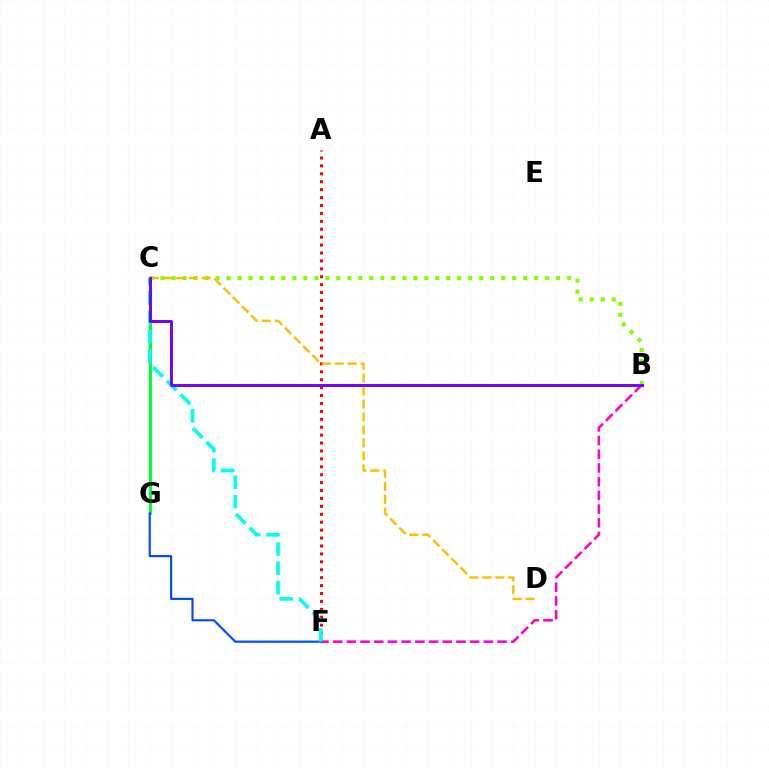{('C', 'G'): [{'color': '#00ff39', 'line_style': 'solid', 'thickness': 2.26}], ('B', 'F'): [{'color': '#ff00cf', 'line_style': 'dashed', 'thickness': 1.86}], ('B', 'C'): [{'color': '#84ff00', 'line_style': 'dotted', 'thickness': 2.99}, {'color': '#7200ff', 'line_style': 'solid', 'thickness': 2.1}], ('A', 'F'): [{'color': '#ff0000', 'line_style': 'dotted', 'thickness': 2.15}], ('F', 'G'): [{'color': '#004bff', 'line_style': 'solid', 'thickness': 1.55}], ('C', 'F'): [{'color': '#00fff6', 'line_style': 'dashed', 'thickness': 2.63}], ('C', 'D'): [{'color': '#ffbd00', 'line_style': 'dashed', 'thickness': 1.76}]}